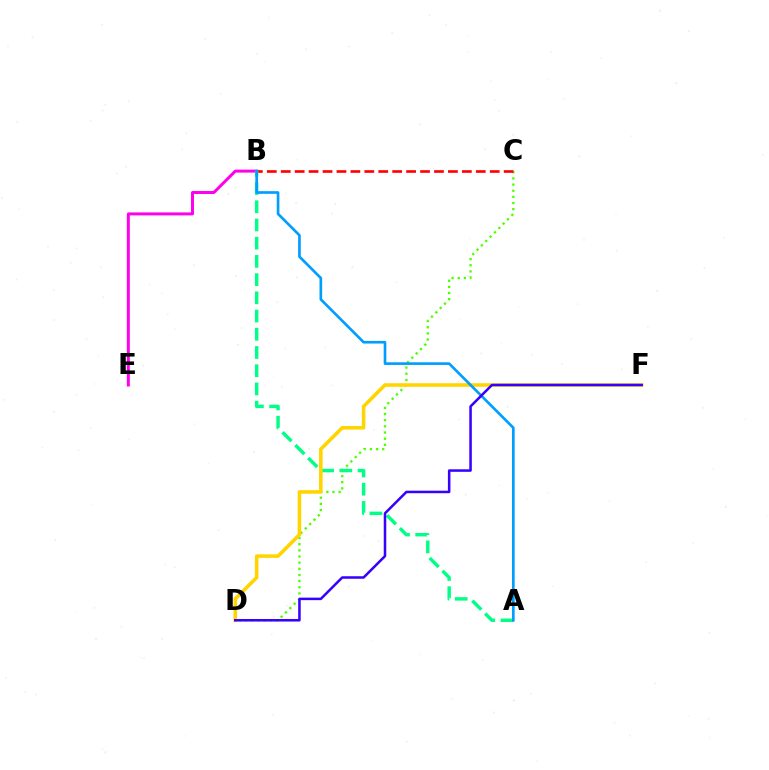{('B', 'E'): [{'color': '#ff00ed', 'line_style': 'solid', 'thickness': 2.15}], ('C', 'D'): [{'color': '#4fff00', 'line_style': 'dotted', 'thickness': 1.67}], ('B', 'C'): [{'color': '#ff0000', 'line_style': 'dashed', 'thickness': 1.89}], ('A', 'B'): [{'color': '#00ff86', 'line_style': 'dashed', 'thickness': 2.47}, {'color': '#009eff', 'line_style': 'solid', 'thickness': 1.91}], ('D', 'F'): [{'color': '#ffd500', 'line_style': 'solid', 'thickness': 2.57}, {'color': '#3700ff', 'line_style': 'solid', 'thickness': 1.82}]}